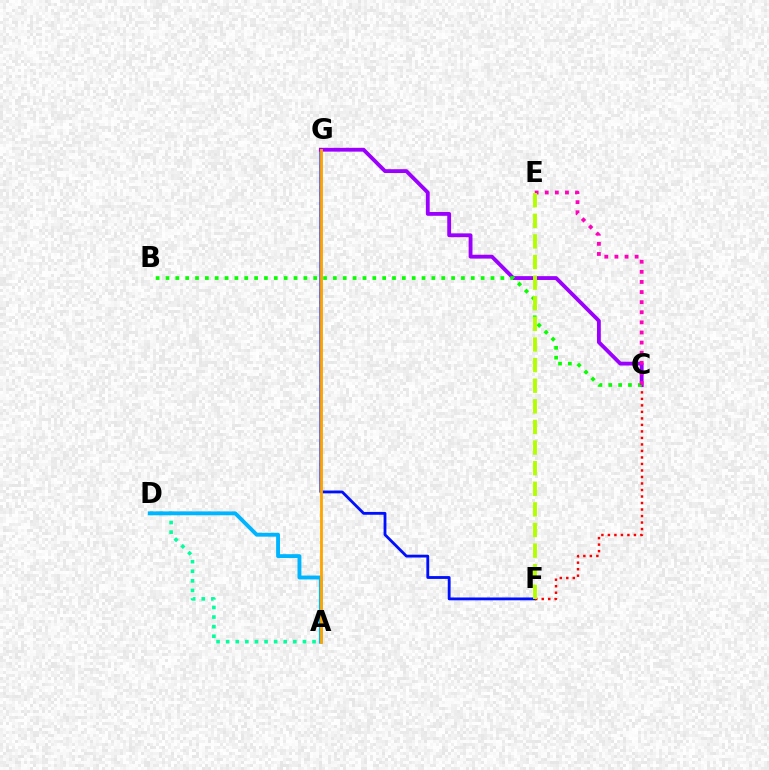{('F', 'G'): [{'color': '#0010ff', 'line_style': 'solid', 'thickness': 2.04}], ('C', 'F'): [{'color': '#ff0000', 'line_style': 'dotted', 'thickness': 1.77}], ('A', 'D'): [{'color': '#00ff9d', 'line_style': 'dotted', 'thickness': 2.61}, {'color': '#00b5ff', 'line_style': 'solid', 'thickness': 2.79}], ('C', 'G'): [{'color': '#9b00ff', 'line_style': 'solid', 'thickness': 2.76}], ('B', 'C'): [{'color': '#08ff00', 'line_style': 'dotted', 'thickness': 2.68}], ('C', 'E'): [{'color': '#ff00bd', 'line_style': 'dotted', 'thickness': 2.75}], ('E', 'F'): [{'color': '#b3ff00', 'line_style': 'dashed', 'thickness': 2.8}], ('A', 'G'): [{'color': '#ffa500', 'line_style': 'solid', 'thickness': 2.03}]}